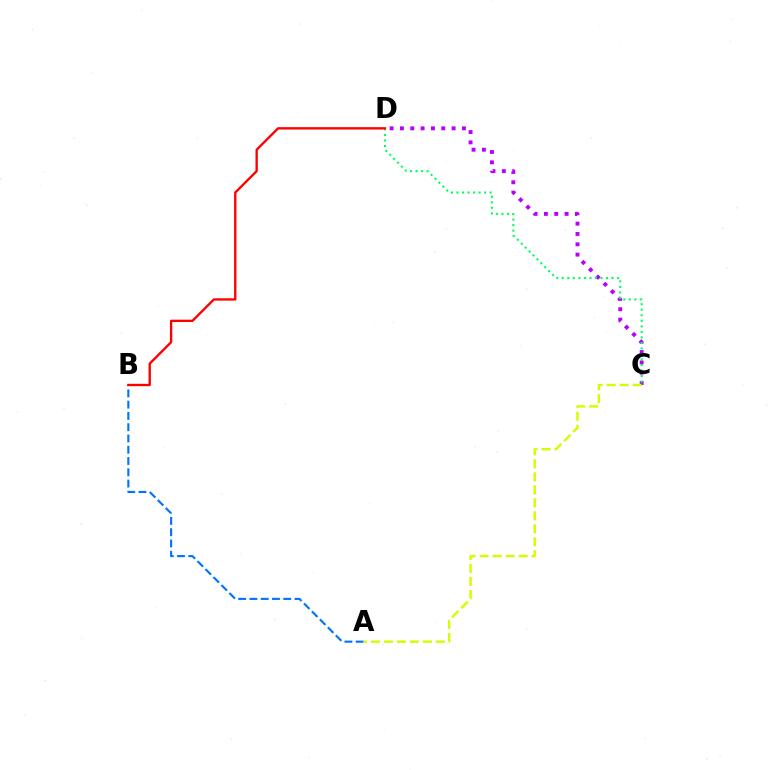{('A', 'B'): [{'color': '#0074ff', 'line_style': 'dashed', 'thickness': 1.53}], ('C', 'D'): [{'color': '#b900ff', 'line_style': 'dotted', 'thickness': 2.81}, {'color': '#00ff5c', 'line_style': 'dotted', 'thickness': 1.5}], ('A', 'C'): [{'color': '#d1ff00', 'line_style': 'dashed', 'thickness': 1.76}], ('B', 'D'): [{'color': '#ff0000', 'line_style': 'solid', 'thickness': 1.69}]}